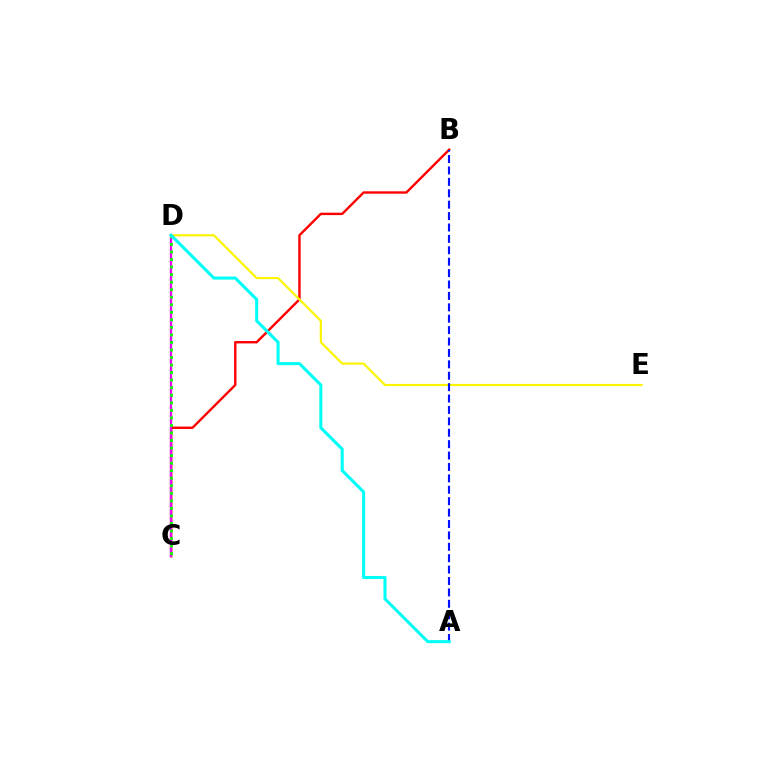{('B', 'C'): [{'color': '#ff0000', 'line_style': 'solid', 'thickness': 1.73}], ('C', 'D'): [{'color': '#ee00ff', 'line_style': 'solid', 'thickness': 1.64}, {'color': '#08ff00', 'line_style': 'dotted', 'thickness': 2.05}], ('D', 'E'): [{'color': '#fcf500', 'line_style': 'solid', 'thickness': 1.56}], ('A', 'B'): [{'color': '#0010ff', 'line_style': 'dashed', 'thickness': 1.55}], ('A', 'D'): [{'color': '#00fff6', 'line_style': 'solid', 'thickness': 2.2}]}